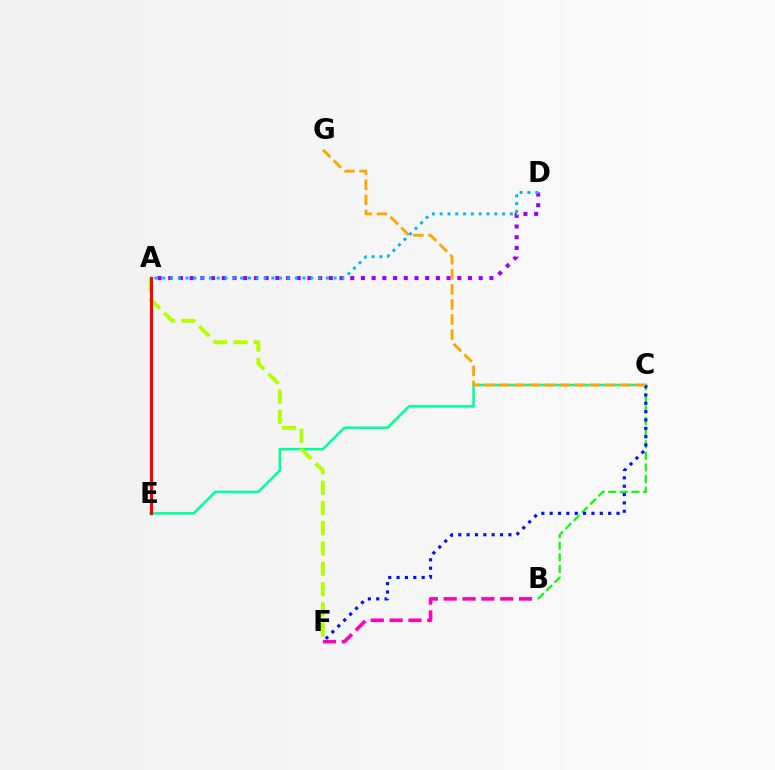{('B', 'C'): [{'color': '#08ff00', 'line_style': 'dashed', 'thickness': 1.58}], ('C', 'E'): [{'color': '#00ff9d', 'line_style': 'solid', 'thickness': 1.84}], ('C', 'F'): [{'color': '#0010ff', 'line_style': 'dotted', 'thickness': 2.27}], ('A', 'D'): [{'color': '#9b00ff', 'line_style': 'dotted', 'thickness': 2.91}, {'color': '#00b5ff', 'line_style': 'dotted', 'thickness': 2.12}], ('C', 'G'): [{'color': '#ffa500', 'line_style': 'dashed', 'thickness': 2.05}], ('B', 'F'): [{'color': '#ff00bd', 'line_style': 'dashed', 'thickness': 2.56}], ('A', 'F'): [{'color': '#b3ff00', 'line_style': 'dashed', 'thickness': 2.76}], ('A', 'E'): [{'color': '#ff0000', 'line_style': 'solid', 'thickness': 2.25}]}